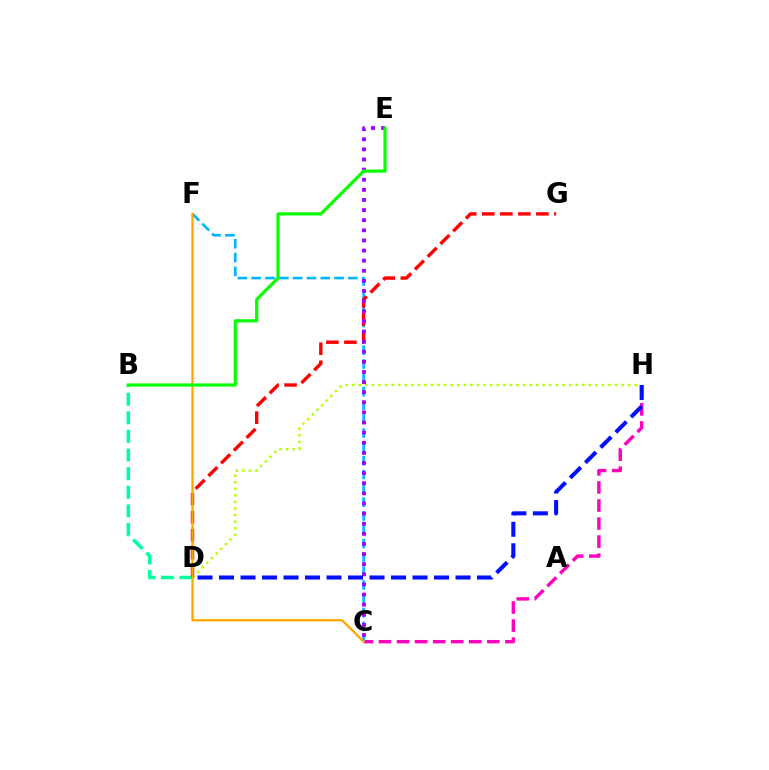{('C', 'H'): [{'color': '#ff00bd', 'line_style': 'dashed', 'thickness': 2.45}], ('B', 'D'): [{'color': '#00ff9d', 'line_style': 'dashed', 'thickness': 2.53}], ('C', 'F'): [{'color': '#00b5ff', 'line_style': 'dashed', 'thickness': 1.88}, {'color': '#ffa500', 'line_style': 'solid', 'thickness': 1.64}], ('D', 'H'): [{'color': '#b3ff00', 'line_style': 'dotted', 'thickness': 1.79}, {'color': '#0010ff', 'line_style': 'dashed', 'thickness': 2.92}], ('D', 'G'): [{'color': '#ff0000', 'line_style': 'dashed', 'thickness': 2.45}], ('C', 'E'): [{'color': '#9b00ff', 'line_style': 'dotted', 'thickness': 2.75}], ('B', 'E'): [{'color': '#08ff00', 'line_style': 'solid', 'thickness': 2.3}]}